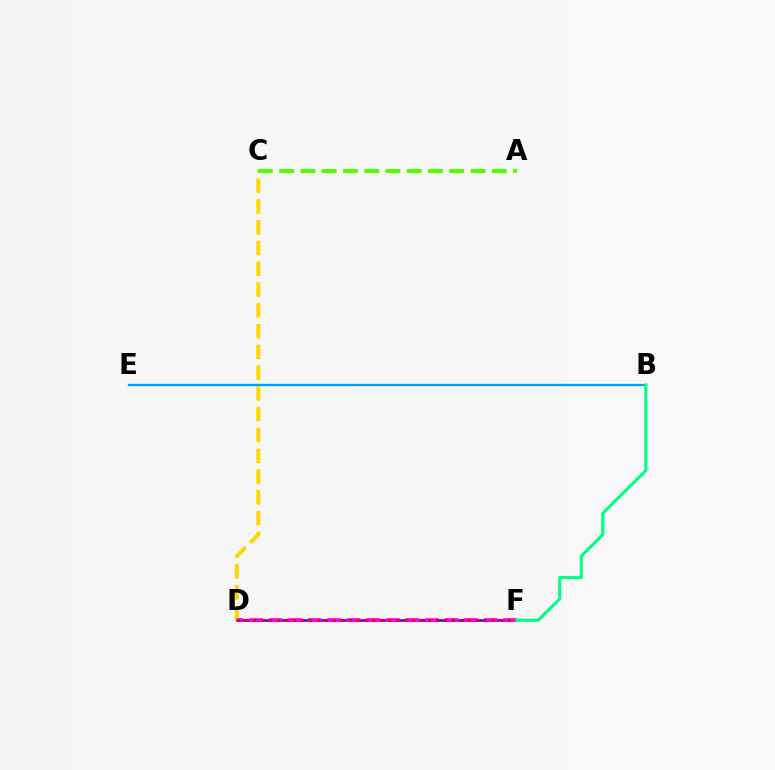{('C', 'D'): [{'color': '#ffd500', 'line_style': 'dashed', 'thickness': 2.82}], ('A', 'C'): [{'color': '#4fff00', 'line_style': 'dashed', 'thickness': 2.89}], ('D', 'F'): [{'color': '#3700ff', 'line_style': 'solid', 'thickness': 1.83}, {'color': '#ff00ed', 'line_style': 'dashed', 'thickness': 2.66}, {'color': '#ff0000', 'line_style': 'dotted', 'thickness': 2.16}], ('B', 'E'): [{'color': '#009eff', 'line_style': 'solid', 'thickness': 1.65}], ('B', 'F'): [{'color': '#00ff86', 'line_style': 'solid', 'thickness': 2.23}]}